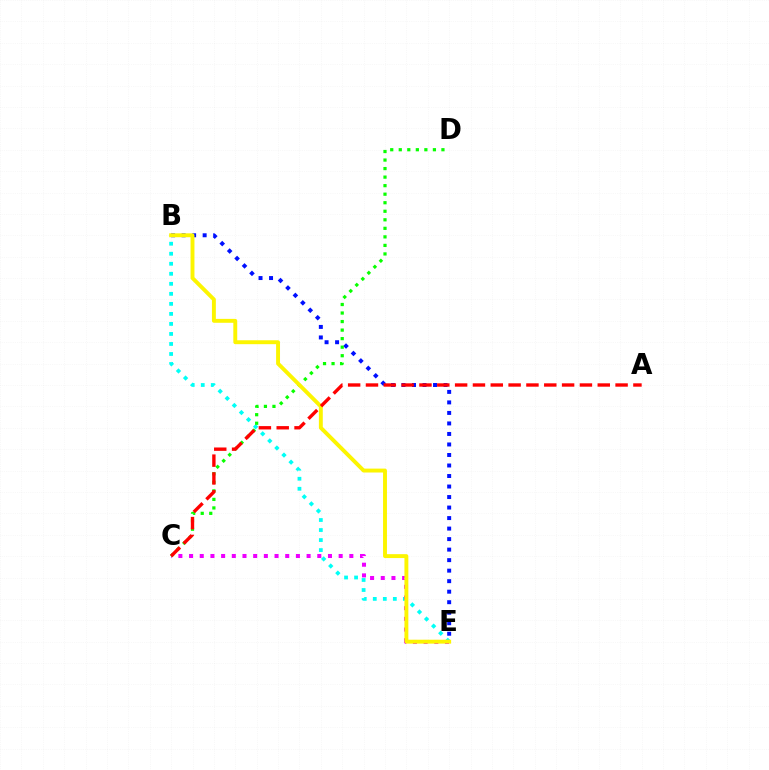{('B', 'E'): [{'color': '#00fff6', 'line_style': 'dotted', 'thickness': 2.72}, {'color': '#0010ff', 'line_style': 'dotted', 'thickness': 2.86}, {'color': '#fcf500', 'line_style': 'solid', 'thickness': 2.81}], ('C', 'E'): [{'color': '#ee00ff', 'line_style': 'dotted', 'thickness': 2.9}], ('C', 'D'): [{'color': '#08ff00', 'line_style': 'dotted', 'thickness': 2.32}], ('A', 'C'): [{'color': '#ff0000', 'line_style': 'dashed', 'thickness': 2.42}]}